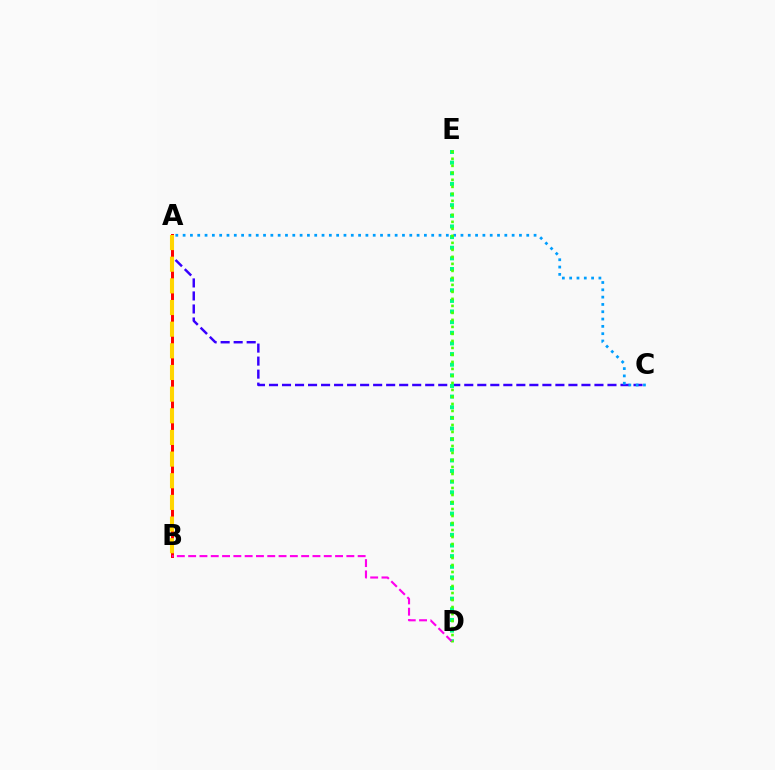{('A', 'C'): [{'color': '#3700ff', 'line_style': 'dashed', 'thickness': 1.77}, {'color': '#009eff', 'line_style': 'dotted', 'thickness': 1.99}], ('D', 'E'): [{'color': '#00ff86', 'line_style': 'dotted', 'thickness': 2.89}, {'color': '#4fff00', 'line_style': 'dotted', 'thickness': 1.9}], ('A', 'B'): [{'color': '#ff0000', 'line_style': 'solid', 'thickness': 2.13}, {'color': '#ffd500', 'line_style': 'dashed', 'thickness': 2.94}], ('B', 'D'): [{'color': '#ff00ed', 'line_style': 'dashed', 'thickness': 1.54}]}